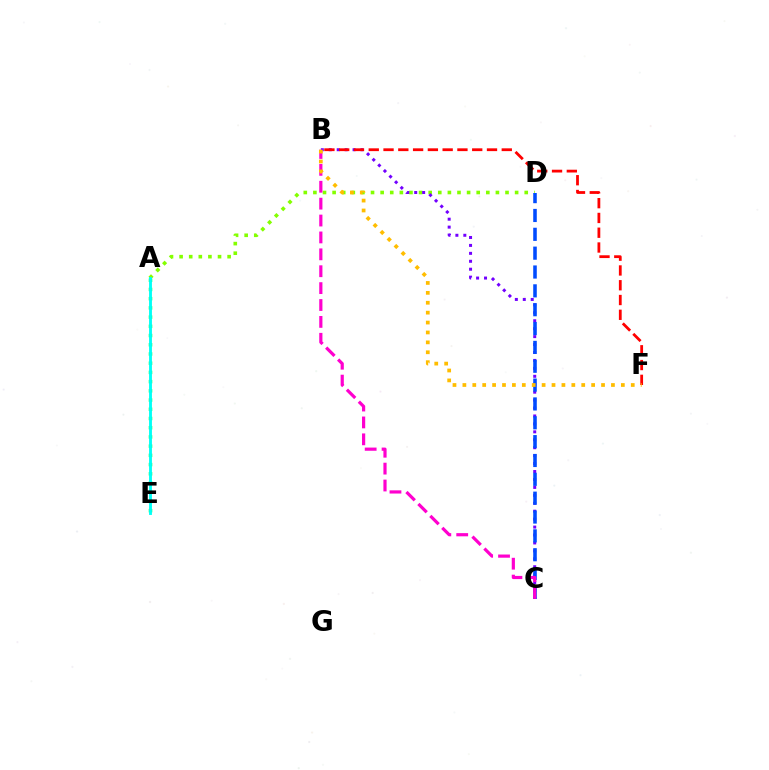{('A', 'D'): [{'color': '#84ff00', 'line_style': 'dotted', 'thickness': 2.61}], ('B', 'C'): [{'color': '#7200ff', 'line_style': 'dotted', 'thickness': 2.16}, {'color': '#ff00cf', 'line_style': 'dashed', 'thickness': 2.29}], ('C', 'D'): [{'color': '#004bff', 'line_style': 'dashed', 'thickness': 2.56}], ('A', 'E'): [{'color': '#00ff39', 'line_style': 'dotted', 'thickness': 2.5}, {'color': '#00fff6', 'line_style': 'solid', 'thickness': 2.06}], ('B', 'F'): [{'color': '#ff0000', 'line_style': 'dashed', 'thickness': 2.01}, {'color': '#ffbd00', 'line_style': 'dotted', 'thickness': 2.69}]}